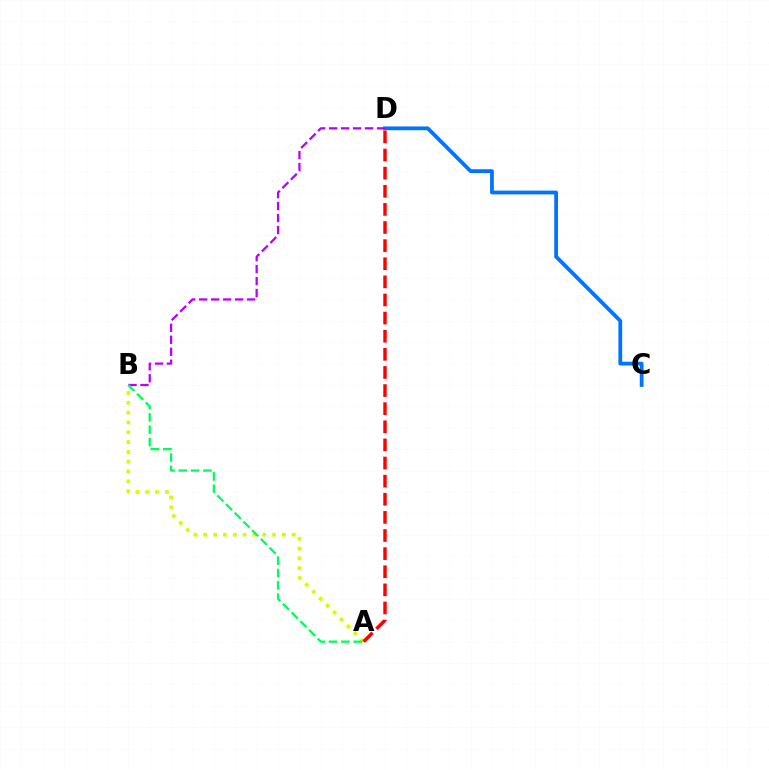{('A', 'B'): [{'color': '#d1ff00', 'line_style': 'dotted', 'thickness': 2.67}, {'color': '#00ff5c', 'line_style': 'dashed', 'thickness': 1.67}], ('C', 'D'): [{'color': '#0074ff', 'line_style': 'solid', 'thickness': 2.72}], ('B', 'D'): [{'color': '#b900ff', 'line_style': 'dashed', 'thickness': 1.63}], ('A', 'D'): [{'color': '#ff0000', 'line_style': 'dashed', 'thickness': 2.46}]}